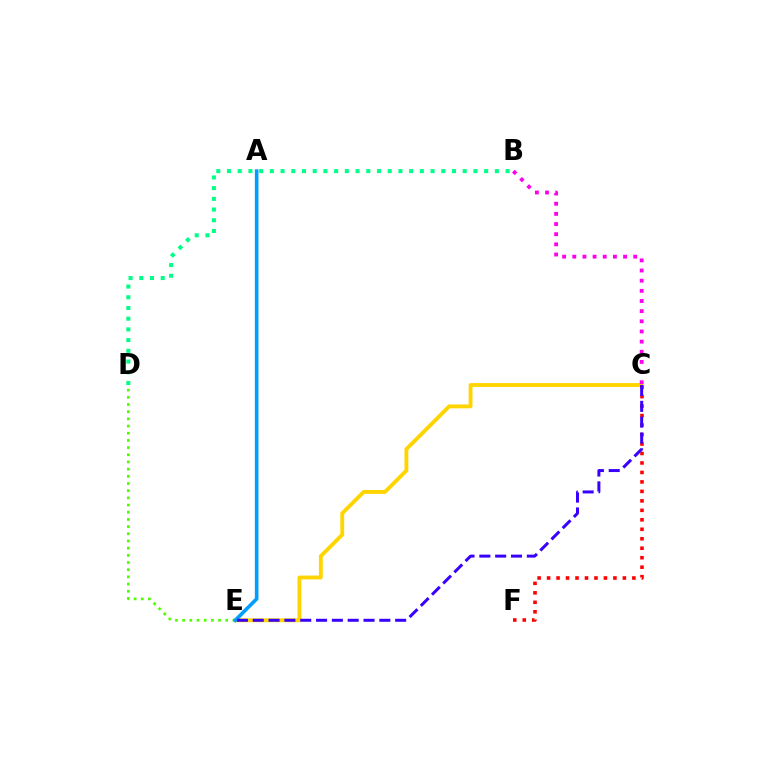{('C', 'E'): [{'color': '#ffd500', 'line_style': 'solid', 'thickness': 2.79}, {'color': '#3700ff', 'line_style': 'dashed', 'thickness': 2.15}], ('D', 'E'): [{'color': '#4fff00', 'line_style': 'dotted', 'thickness': 1.95}], ('B', 'D'): [{'color': '#00ff86', 'line_style': 'dotted', 'thickness': 2.91}], ('C', 'F'): [{'color': '#ff0000', 'line_style': 'dotted', 'thickness': 2.57}], ('A', 'E'): [{'color': '#009eff', 'line_style': 'solid', 'thickness': 2.61}], ('B', 'C'): [{'color': '#ff00ed', 'line_style': 'dotted', 'thickness': 2.76}]}